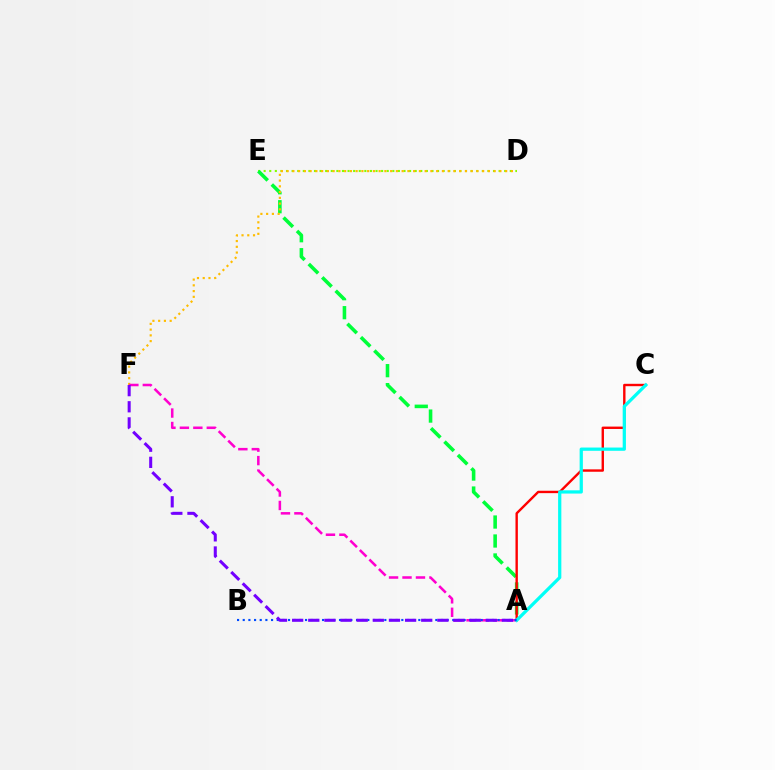{('D', 'E'): [{'color': '#84ff00', 'line_style': 'dotted', 'thickness': 1.52}], ('A', 'E'): [{'color': '#00ff39', 'line_style': 'dashed', 'thickness': 2.58}], ('D', 'F'): [{'color': '#ffbd00', 'line_style': 'dotted', 'thickness': 1.56}], ('A', 'C'): [{'color': '#ff0000', 'line_style': 'solid', 'thickness': 1.72}, {'color': '#00fff6', 'line_style': 'solid', 'thickness': 2.34}], ('A', 'F'): [{'color': '#ff00cf', 'line_style': 'dashed', 'thickness': 1.83}, {'color': '#7200ff', 'line_style': 'dashed', 'thickness': 2.19}], ('A', 'B'): [{'color': '#004bff', 'line_style': 'dotted', 'thickness': 1.54}]}